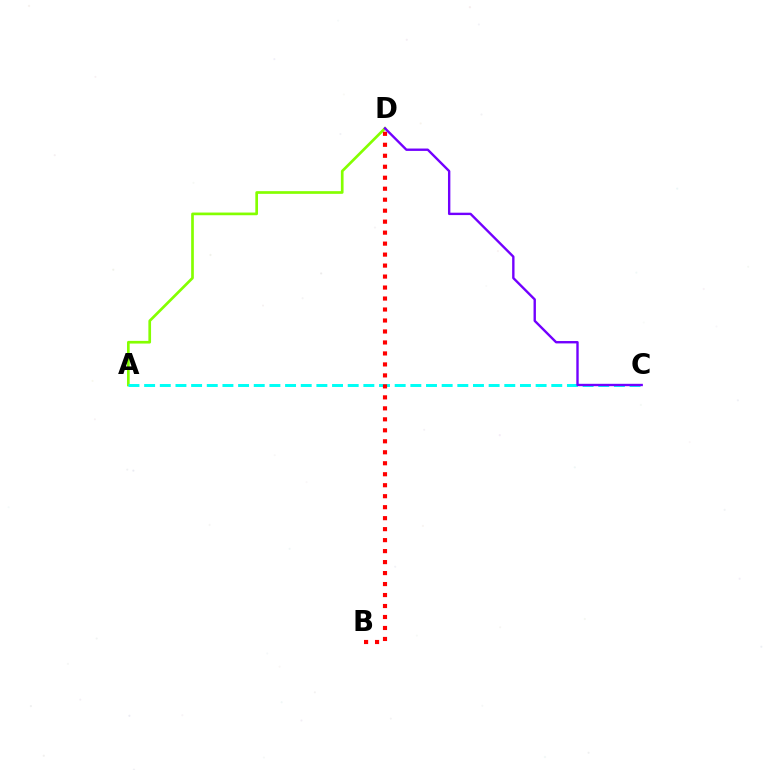{('A', 'D'): [{'color': '#84ff00', 'line_style': 'solid', 'thickness': 1.93}], ('A', 'C'): [{'color': '#00fff6', 'line_style': 'dashed', 'thickness': 2.13}], ('B', 'D'): [{'color': '#ff0000', 'line_style': 'dotted', 'thickness': 2.98}], ('C', 'D'): [{'color': '#7200ff', 'line_style': 'solid', 'thickness': 1.71}]}